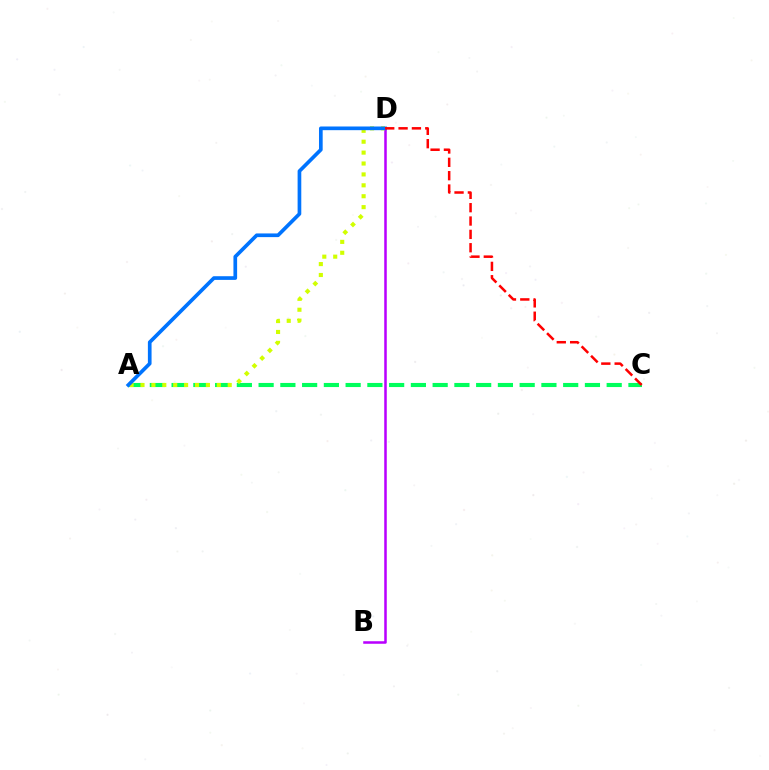{('A', 'C'): [{'color': '#00ff5c', 'line_style': 'dashed', 'thickness': 2.96}], ('B', 'D'): [{'color': '#b900ff', 'line_style': 'solid', 'thickness': 1.82}], ('A', 'D'): [{'color': '#d1ff00', 'line_style': 'dotted', 'thickness': 2.96}, {'color': '#0074ff', 'line_style': 'solid', 'thickness': 2.65}], ('C', 'D'): [{'color': '#ff0000', 'line_style': 'dashed', 'thickness': 1.81}]}